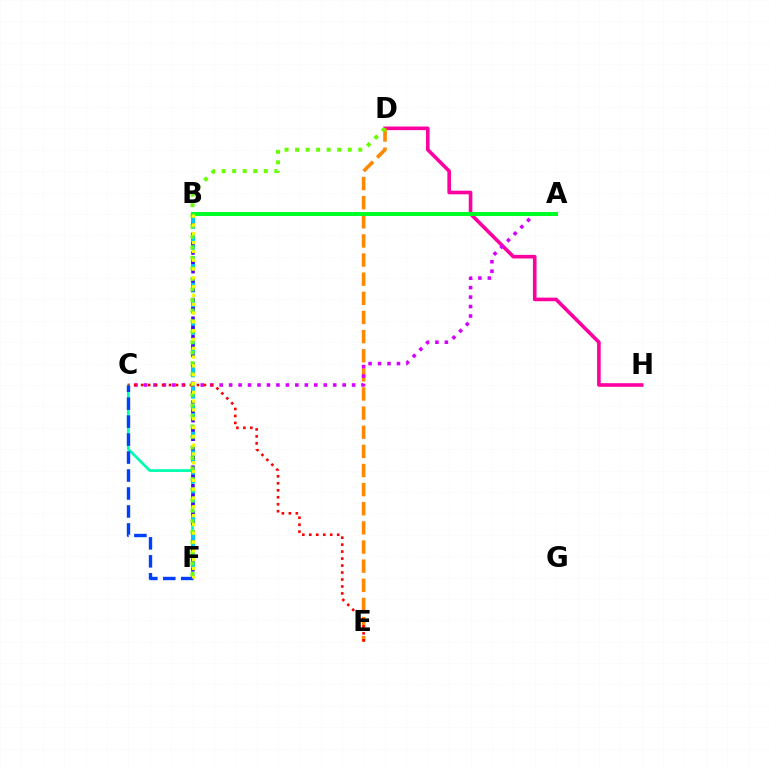{('D', 'H'): [{'color': '#ff00a0', 'line_style': 'solid', 'thickness': 2.6}], ('C', 'F'): [{'color': '#00ffaf', 'line_style': 'solid', 'thickness': 2.0}, {'color': '#003fff', 'line_style': 'dashed', 'thickness': 2.44}], ('D', 'E'): [{'color': '#ff8800', 'line_style': 'dashed', 'thickness': 2.6}], ('B', 'F'): [{'color': '#00c7ff', 'line_style': 'dashed', 'thickness': 2.88}, {'color': '#4f00ff', 'line_style': 'dotted', 'thickness': 2.53}, {'color': '#eeff00', 'line_style': 'dotted', 'thickness': 2.39}], ('A', 'C'): [{'color': '#d600ff', 'line_style': 'dotted', 'thickness': 2.57}], ('C', 'E'): [{'color': '#ff0000', 'line_style': 'dotted', 'thickness': 1.89}], ('D', 'F'): [{'color': '#66ff00', 'line_style': 'dotted', 'thickness': 2.86}], ('A', 'B'): [{'color': '#00ff27', 'line_style': 'solid', 'thickness': 2.87}]}